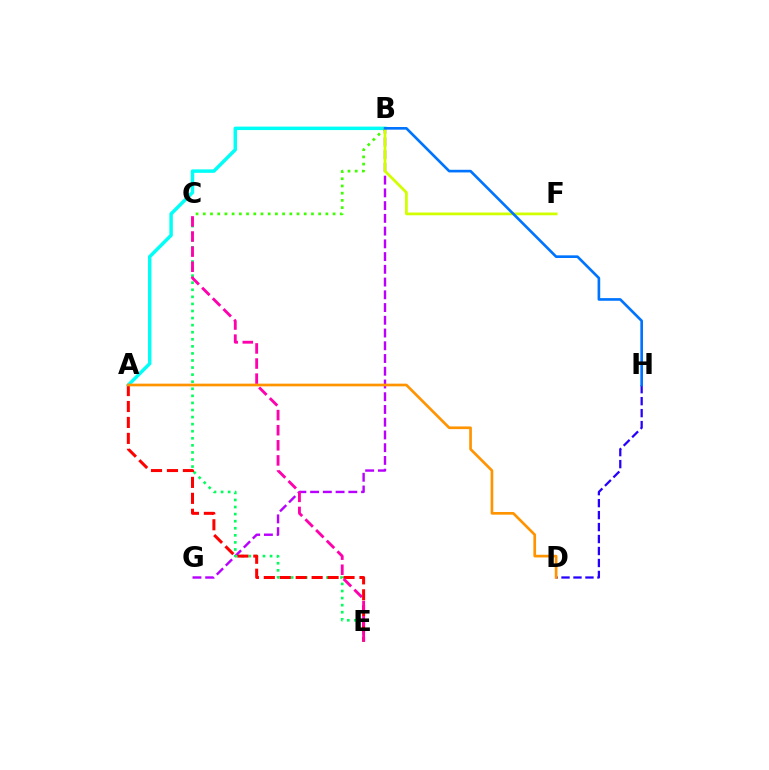{('B', 'C'): [{'color': '#3dff00', 'line_style': 'dotted', 'thickness': 1.96}], ('A', 'B'): [{'color': '#00fff6', 'line_style': 'solid', 'thickness': 2.49}], ('B', 'G'): [{'color': '#b900ff', 'line_style': 'dashed', 'thickness': 1.73}], ('C', 'E'): [{'color': '#00ff5c', 'line_style': 'dotted', 'thickness': 1.92}, {'color': '#ff00ac', 'line_style': 'dashed', 'thickness': 2.05}], ('B', 'F'): [{'color': '#d1ff00', 'line_style': 'solid', 'thickness': 1.98}], ('A', 'E'): [{'color': '#ff0000', 'line_style': 'dashed', 'thickness': 2.17}], ('D', 'H'): [{'color': '#2500ff', 'line_style': 'dashed', 'thickness': 1.63}], ('B', 'H'): [{'color': '#0074ff', 'line_style': 'solid', 'thickness': 1.91}], ('A', 'D'): [{'color': '#ff9400', 'line_style': 'solid', 'thickness': 1.92}]}